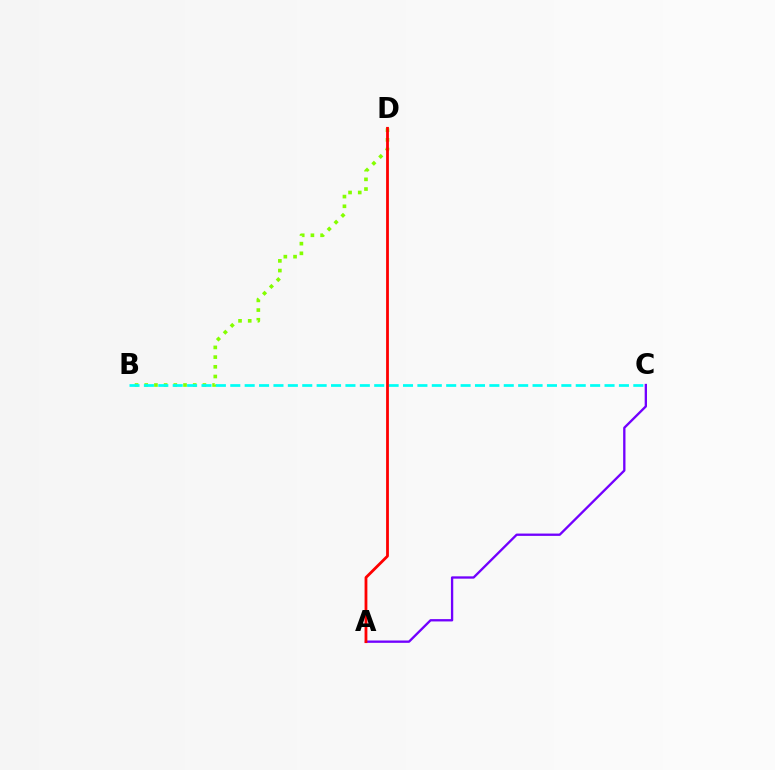{('B', 'D'): [{'color': '#84ff00', 'line_style': 'dotted', 'thickness': 2.63}], ('A', 'C'): [{'color': '#7200ff', 'line_style': 'solid', 'thickness': 1.67}], ('B', 'C'): [{'color': '#00fff6', 'line_style': 'dashed', 'thickness': 1.96}], ('A', 'D'): [{'color': '#ff0000', 'line_style': 'solid', 'thickness': 2.01}]}